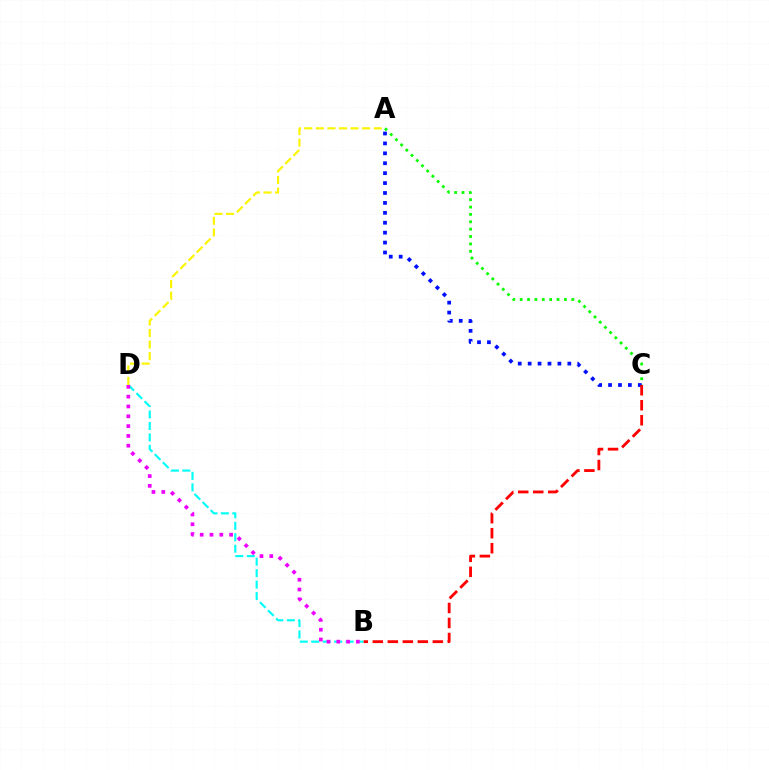{('B', 'D'): [{'color': '#00fff6', 'line_style': 'dashed', 'thickness': 1.56}, {'color': '#ee00ff', 'line_style': 'dotted', 'thickness': 2.66}], ('A', 'C'): [{'color': '#08ff00', 'line_style': 'dotted', 'thickness': 2.0}, {'color': '#0010ff', 'line_style': 'dotted', 'thickness': 2.69}], ('A', 'D'): [{'color': '#fcf500', 'line_style': 'dashed', 'thickness': 1.57}], ('B', 'C'): [{'color': '#ff0000', 'line_style': 'dashed', 'thickness': 2.04}]}